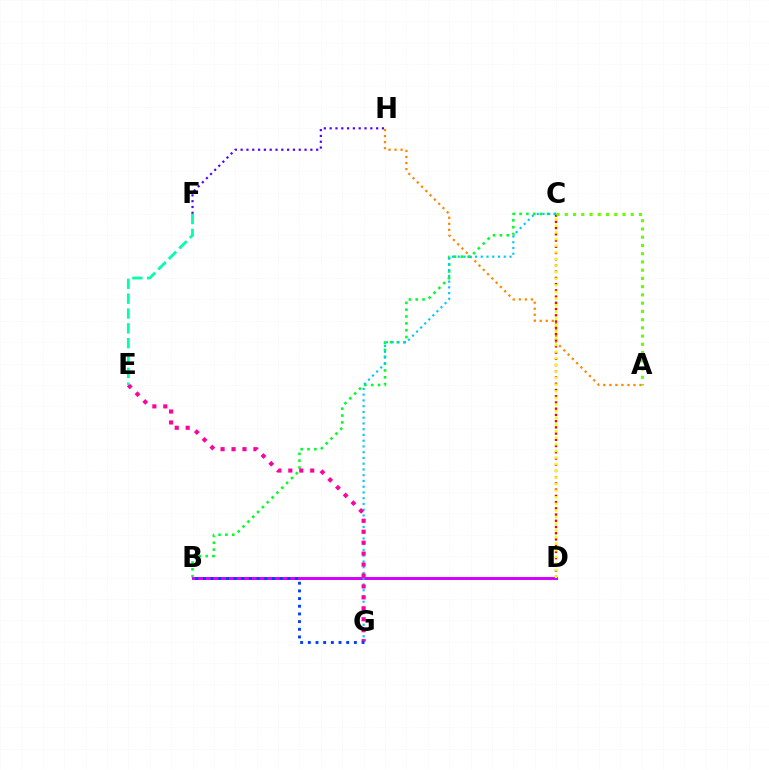{('F', 'H'): [{'color': '#4f00ff', 'line_style': 'dotted', 'thickness': 1.58}], ('A', 'H'): [{'color': '#ff8800', 'line_style': 'dotted', 'thickness': 1.64}], ('B', 'C'): [{'color': '#00ff27', 'line_style': 'dotted', 'thickness': 1.86}], ('B', 'D'): [{'color': '#d600ff', 'line_style': 'solid', 'thickness': 2.12}], ('C', 'D'): [{'color': '#ff0000', 'line_style': 'dotted', 'thickness': 1.69}, {'color': '#eeff00', 'line_style': 'dotted', 'thickness': 1.8}], ('C', 'G'): [{'color': '#00c7ff', 'line_style': 'dotted', 'thickness': 1.56}], ('E', 'G'): [{'color': '#ff00a0', 'line_style': 'dotted', 'thickness': 2.97}], ('B', 'G'): [{'color': '#003fff', 'line_style': 'dotted', 'thickness': 2.09}], ('E', 'F'): [{'color': '#00ffaf', 'line_style': 'dashed', 'thickness': 2.02}], ('A', 'C'): [{'color': '#66ff00', 'line_style': 'dotted', 'thickness': 2.24}]}